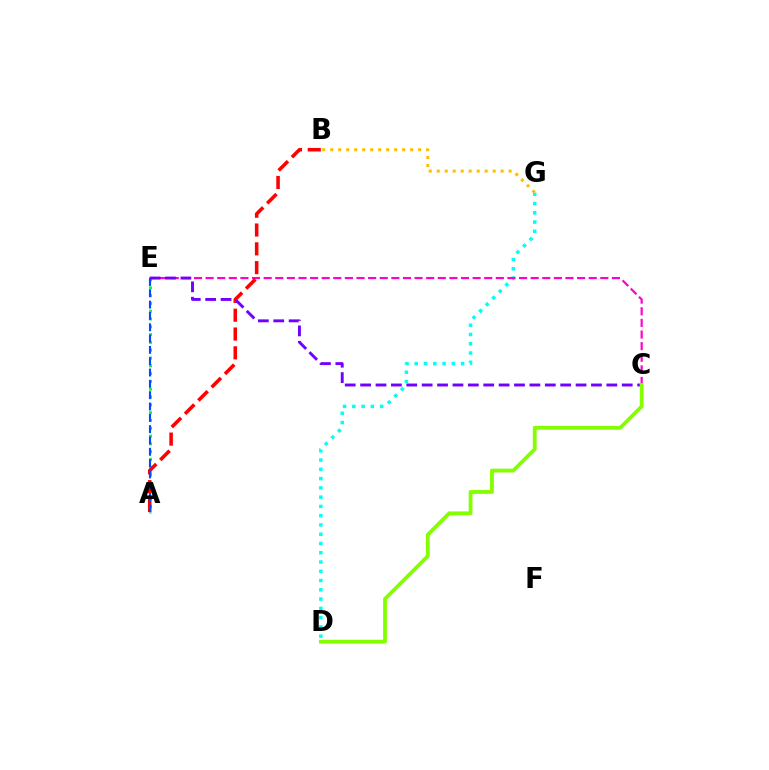{('A', 'E'): [{'color': '#00ff39', 'line_style': 'dotted', 'thickness': 2.12}, {'color': '#004bff', 'line_style': 'dashed', 'thickness': 1.54}], ('D', 'G'): [{'color': '#00fff6', 'line_style': 'dotted', 'thickness': 2.52}], ('C', 'E'): [{'color': '#ff00cf', 'line_style': 'dashed', 'thickness': 1.58}, {'color': '#7200ff', 'line_style': 'dashed', 'thickness': 2.09}], ('A', 'B'): [{'color': '#ff0000', 'line_style': 'dashed', 'thickness': 2.56}], ('B', 'G'): [{'color': '#ffbd00', 'line_style': 'dotted', 'thickness': 2.17}], ('C', 'D'): [{'color': '#84ff00', 'line_style': 'solid', 'thickness': 2.75}]}